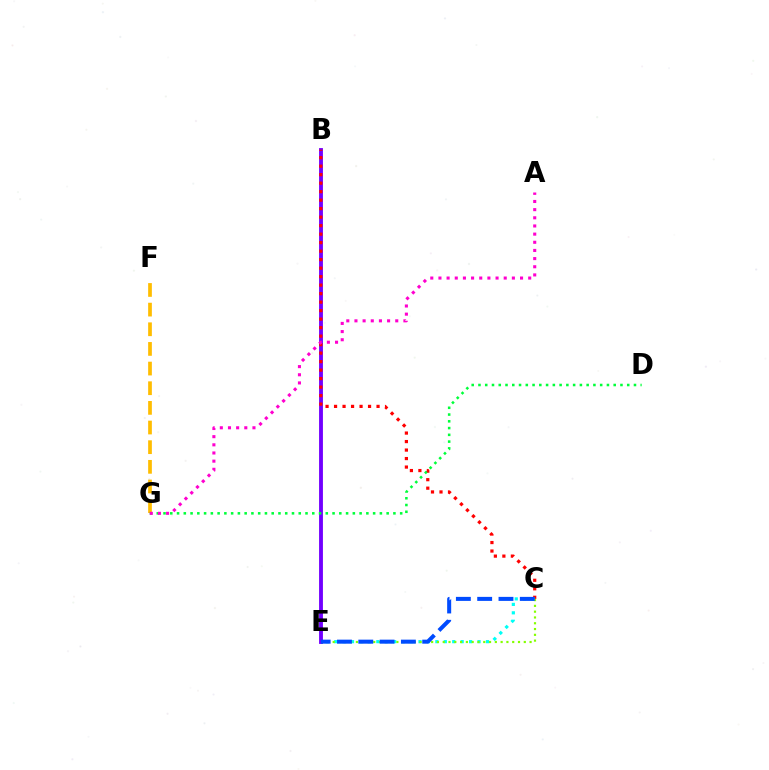{('B', 'E'): [{'color': '#7200ff', 'line_style': 'solid', 'thickness': 2.77}], ('B', 'C'): [{'color': '#ff0000', 'line_style': 'dotted', 'thickness': 2.31}], ('F', 'G'): [{'color': '#ffbd00', 'line_style': 'dashed', 'thickness': 2.67}], ('D', 'G'): [{'color': '#00ff39', 'line_style': 'dotted', 'thickness': 1.84}], ('C', 'E'): [{'color': '#00fff6', 'line_style': 'dotted', 'thickness': 2.29}, {'color': '#84ff00', 'line_style': 'dotted', 'thickness': 1.57}, {'color': '#004bff', 'line_style': 'dashed', 'thickness': 2.89}], ('A', 'G'): [{'color': '#ff00cf', 'line_style': 'dotted', 'thickness': 2.22}]}